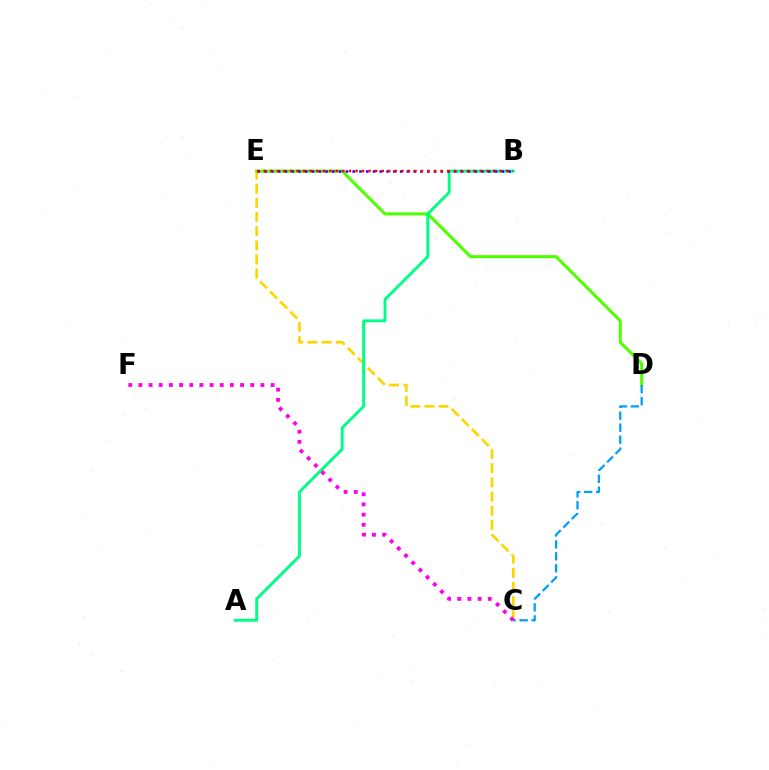{('C', 'E'): [{'color': '#ffd500', 'line_style': 'dashed', 'thickness': 1.93}], ('D', 'E'): [{'color': '#4fff00', 'line_style': 'solid', 'thickness': 2.21}], ('A', 'B'): [{'color': '#00ff86', 'line_style': 'solid', 'thickness': 2.1}], ('B', 'E'): [{'color': '#3700ff', 'line_style': 'dotted', 'thickness': 1.84}, {'color': '#ff0000', 'line_style': 'dotted', 'thickness': 1.78}], ('C', 'D'): [{'color': '#009eff', 'line_style': 'dashed', 'thickness': 1.63}], ('C', 'F'): [{'color': '#ff00ed', 'line_style': 'dotted', 'thickness': 2.76}]}